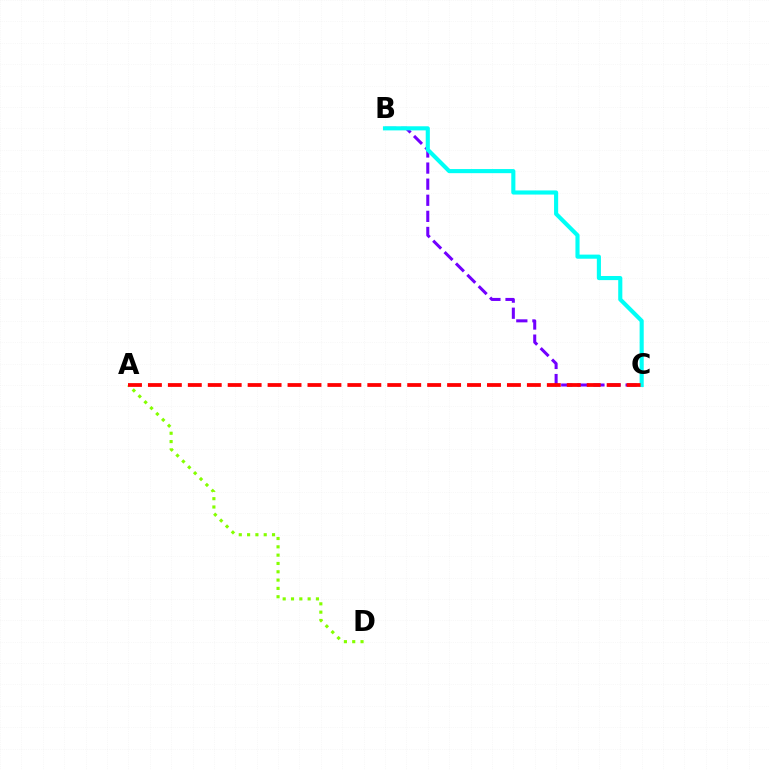{('A', 'D'): [{'color': '#84ff00', 'line_style': 'dotted', 'thickness': 2.26}], ('B', 'C'): [{'color': '#7200ff', 'line_style': 'dashed', 'thickness': 2.19}, {'color': '#00fff6', 'line_style': 'solid', 'thickness': 2.96}], ('A', 'C'): [{'color': '#ff0000', 'line_style': 'dashed', 'thickness': 2.71}]}